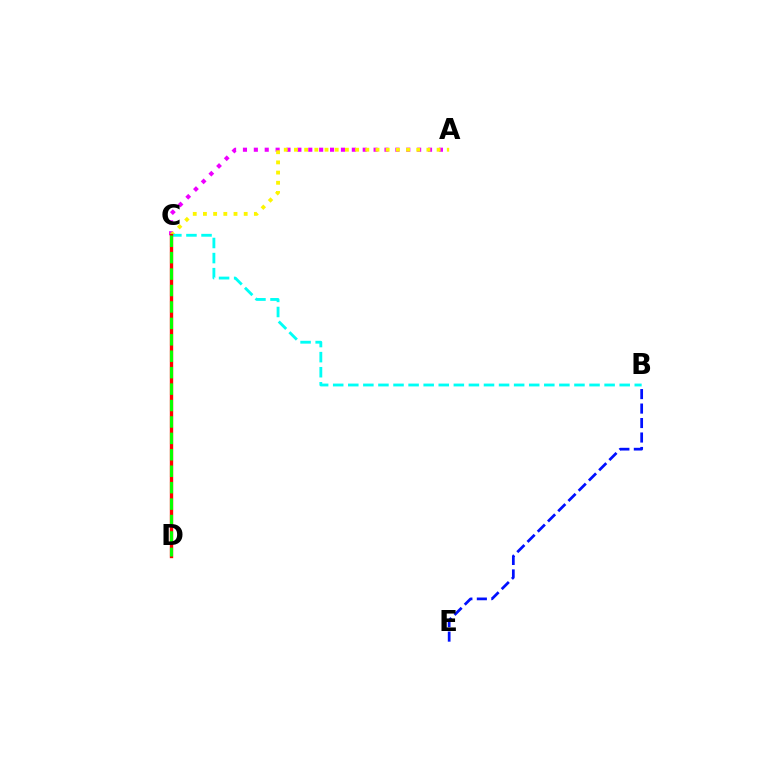{('A', 'C'): [{'color': '#ee00ff', 'line_style': 'dotted', 'thickness': 2.96}, {'color': '#fcf500', 'line_style': 'dotted', 'thickness': 2.77}], ('B', 'E'): [{'color': '#0010ff', 'line_style': 'dashed', 'thickness': 1.97}], ('B', 'C'): [{'color': '#00fff6', 'line_style': 'dashed', 'thickness': 2.05}], ('C', 'D'): [{'color': '#ff0000', 'line_style': 'solid', 'thickness': 2.42}, {'color': '#08ff00', 'line_style': 'dashed', 'thickness': 2.23}]}